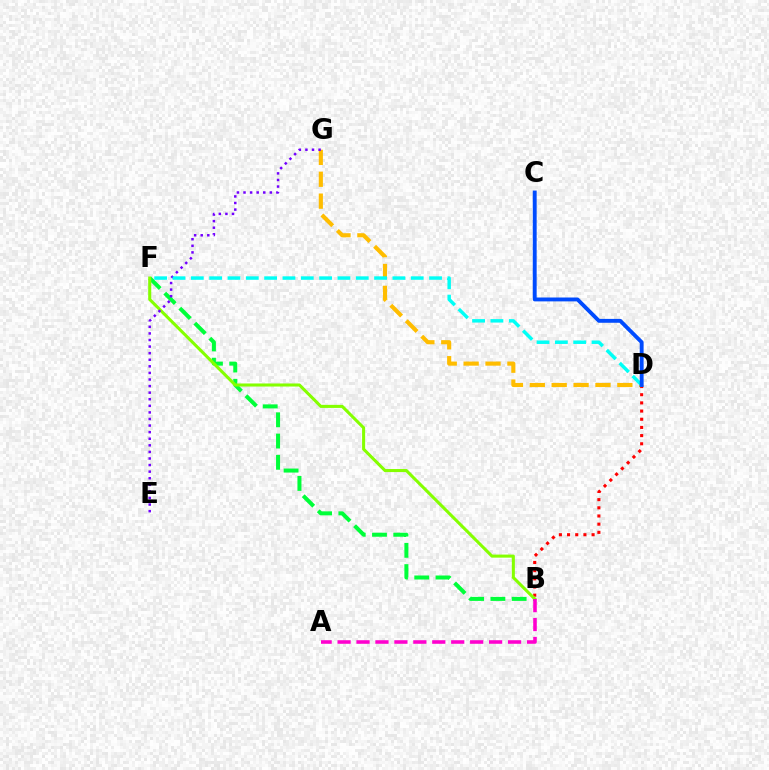{('B', 'F'): [{'color': '#00ff39', 'line_style': 'dashed', 'thickness': 2.89}, {'color': '#84ff00', 'line_style': 'solid', 'thickness': 2.2}], ('B', 'D'): [{'color': '#ff0000', 'line_style': 'dotted', 'thickness': 2.22}], ('A', 'B'): [{'color': '#ff00cf', 'line_style': 'dashed', 'thickness': 2.57}], ('D', 'G'): [{'color': '#ffbd00', 'line_style': 'dashed', 'thickness': 2.97}], ('E', 'G'): [{'color': '#7200ff', 'line_style': 'dotted', 'thickness': 1.79}], ('D', 'F'): [{'color': '#00fff6', 'line_style': 'dashed', 'thickness': 2.49}], ('C', 'D'): [{'color': '#004bff', 'line_style': 'solid', 'thickness': 2.79}]}